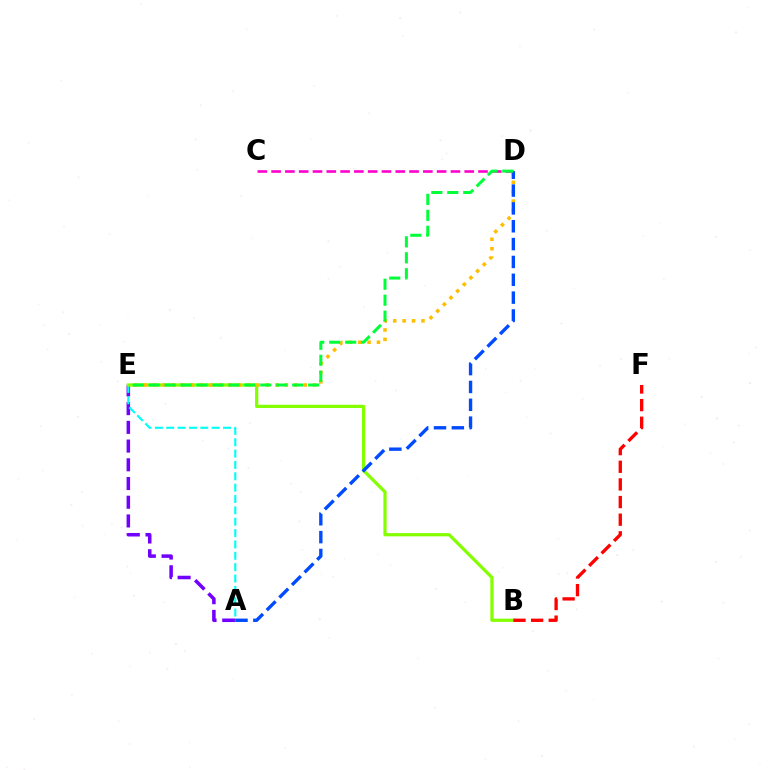{('A', 'E'): [{'color': '#7200ff', 'line_style': 'dashed', 'thickness': 2.54}, {'color': '#00fff6', 'line_style': 'dashed', 'thickness': 1.54}], ('C', 'D'): [{'color': '#ff00cf', 'line_style': 'dashed', 'thickness': 1.87}], ('B', 'E'): [{'color': '#84ff00', 'line_style': 'solid', 'thickness': 2.33}], ('D', 'E'): [{'color': '#ffbd00', 'line_style': 'dotted', 'thickness': 2.56}, {'color': '#00ff39', 'line_style': 'dashed', 'thickness': 2.17}], ('B', 'F'): [{'color': '#ff0000', 'line_style': 'dashed', 'thickness': 2.4}], ('A', 'D'): [{'color': '#004bff', 'line_style': 'dashed', 'thickness': 2.42}]}